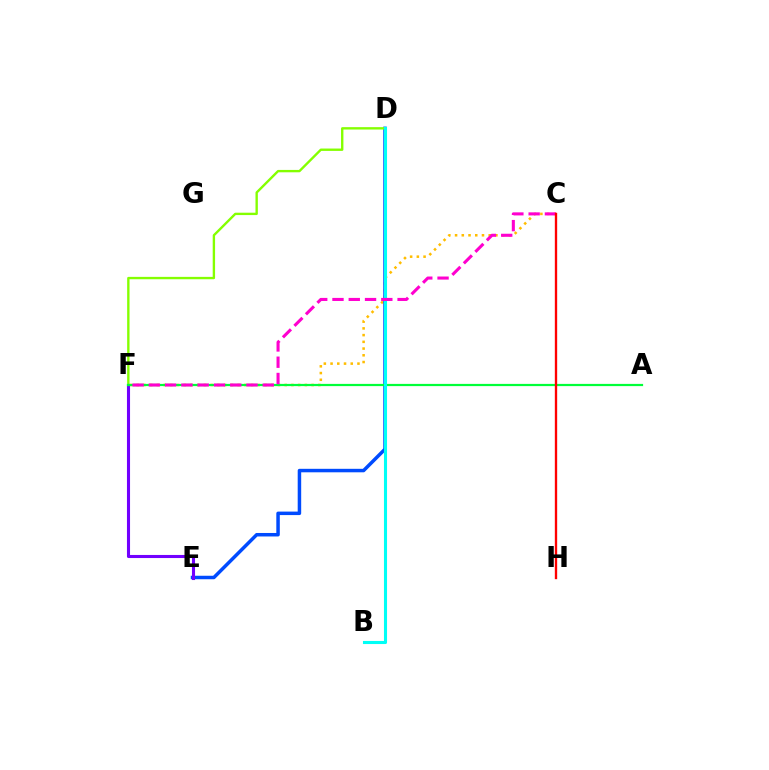{('C', 'F'): [{'color': '#ffbd00', 'line_style': 'dotted', 'thickness': 1.83}, {'color': '#ff00cf', 'line_style': 'dashed', 'thickness': 2.21}], ('D', 'E'): [{'color': '#004bff', 'line_style': 'solid', 'thickness': 2.51}], ('D', 'F'): [{'color': '#84ff00', 'line_style': 'solid', 'thickness': 1.71}], ('E', 'F'): [{'color': '#7200ff', 'line_style': 'solid', 'thickness': 2.22}], ('A', 'F'): [{'color': '#00ff39', 'line_style': 'solid', 'thickness': 1.6}], ('B', 'D'): [{'color': '#00fff6', 'line_style': 'solid', 'thickness': 2.22}], ('C', 'H'): [{'color': '#ff0000', 'line_style': 'solid', 'thickness': 1.69}]}